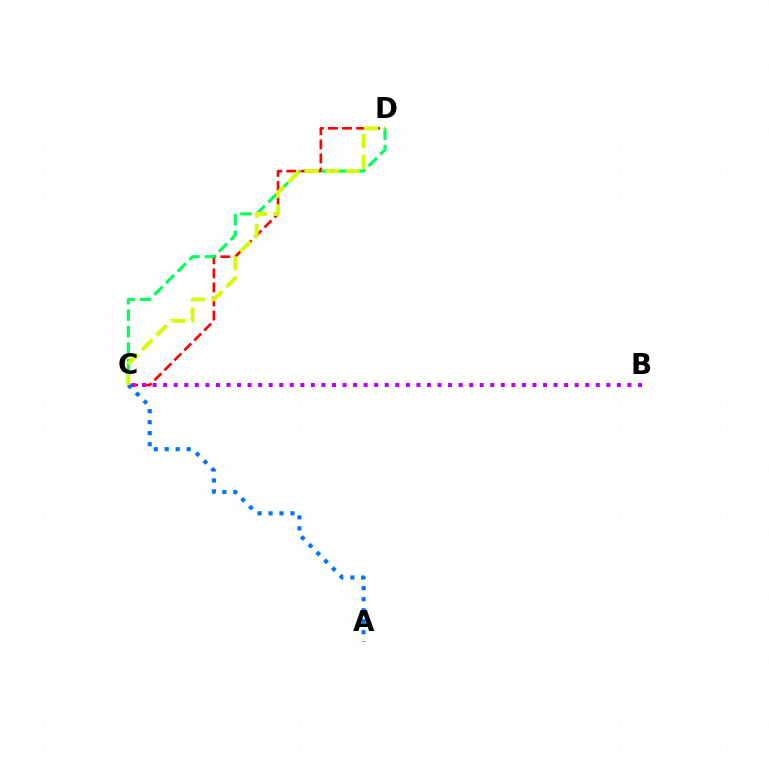{('C', 'D'): [{'color': '#ff0000', 'line_style': 'dashed', 'thickness': 1.91}, {'color': '#00ff5c', 'line_style': 'dashed', 'thickness': 2.24}, {'color': '#d1ff00', 'line_style': 'dashed', 'thickness': 2.78}], ('A', 'C'): [{'color': '#0074ff', 'line_style': 'dotted', 'thickness': 2.99}], ('B', 'C'): [{'color': '#b900ff', 'line_style': 'dotted', 'thickness': 2.87}]}